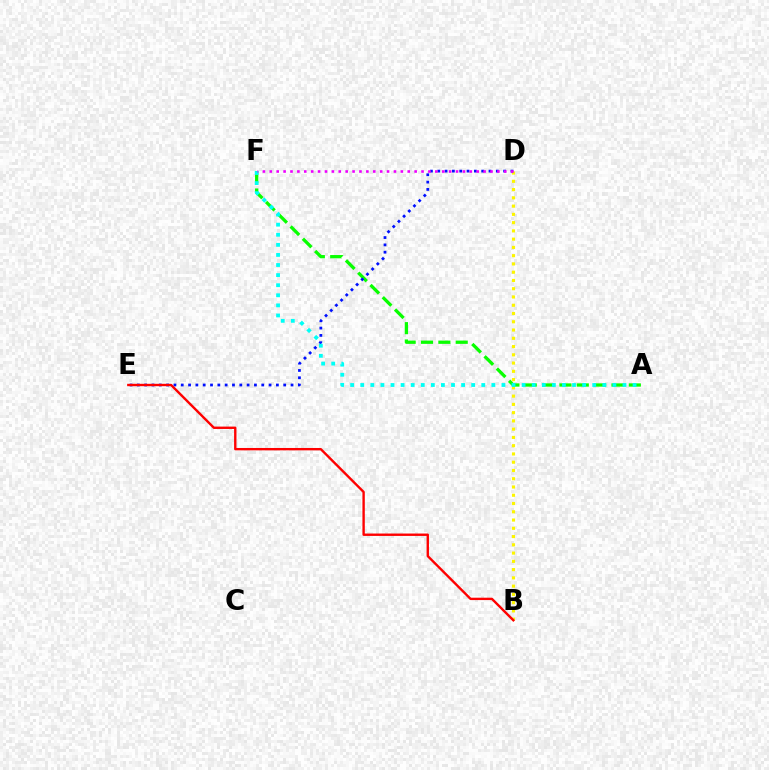{('B', 'D'): [{'color': '#fcf500', 'line_style': 'dotted', 'thickness': 2.24}], ('A', 'F'): [{'color': '#08ff00', 'line_style': 'dashed', 'thickness': 2.36}, {'color': '#00fff6', 'line_style': 'dotted', 'thickness': 2.74}], ('D', 'E'): [{'color': '#0010ff', 'line_style': 'dotted', 'thickness': 1.99}], ('D', 'F'): [{'color': '#ee00ff', 'line_style': 'dotted', 'thickness': 1.87}], ('B', 'E'): [{'color': '#ff0000', 'line_style': 'solid', 'thickness': 1.71}]}